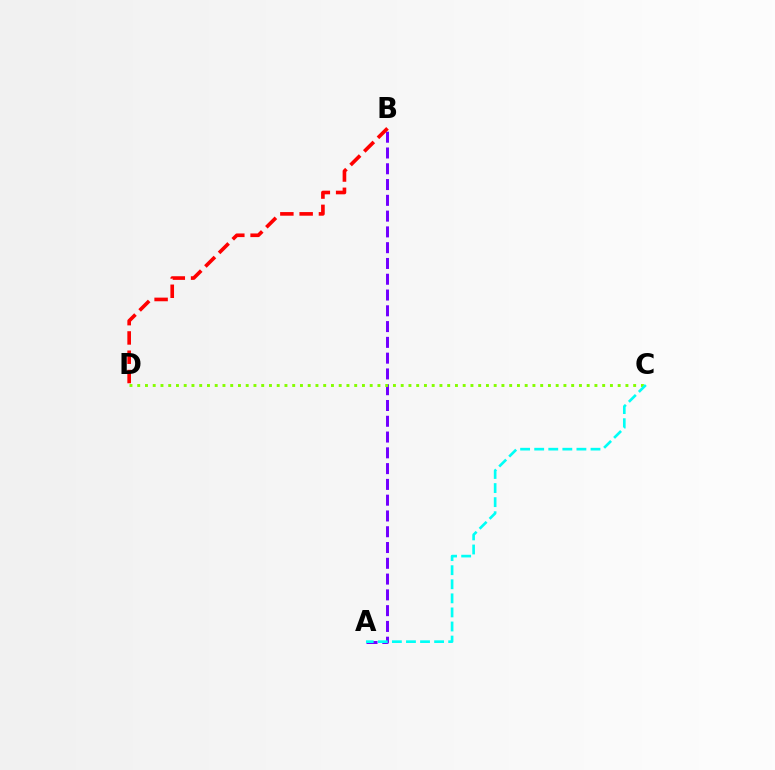{('A', 'B'): [{'color': '#7200ff', 'line_style': 'dashed', 'thickness': 2.14}], ('C', 'D'): [{'color': '#84ff00', 'line_style': 'dotted', 'thickness': 2.11}], ('B', 'D'): [{'color': '#ff0000', 'line_style': 'dashed', 'thickness': 2.62}], ('A', 'C'): [{'color': '#00fff6', 'line_style': 'dashed', 'thickness': 1.91}]}